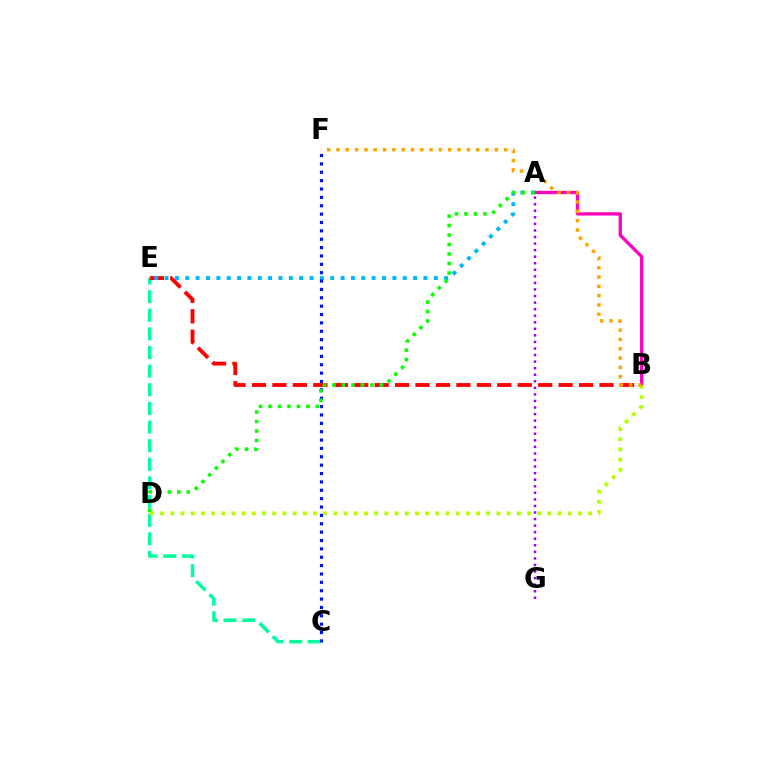{('A', 'B'): [{'color': '#ff00bd', 'line_style': 'solid', 'thickness': 2.38}], ('C', 'E'): [{'color': '#00ff9d', 'line_style': 'dashed', 'thickness': 2.53}], ('B', 'E'): [{'color': '#ff0000', 'line_style': 'dashed', 'thickness': 2.78}], ('A', 'E'): [{'color': '#00b5ff', 'line_style': 'dotted', 'thickness': 2.81}], ('B', 'D'): [{'color': '#b3ff00', 'line_style': 'dotted', 'thickness': 2.77}], ('B', 'F'): [{'color': '#ffa500', 'line_style': 'dotted', 'thickness': 2.53}], ('C', 'F'): [{'color': '#0010ff', 'line_style': 'dotted', 'thickness': 2.27}], ('A', 'G'): [{'color': '#9b00ff', 'line_style': 'dotted', 'thickness': 1.78}], ('A', 'D'): [{'color': '#08ff00', 'line_style': 'dotted', 'thickness': 2.58}]}